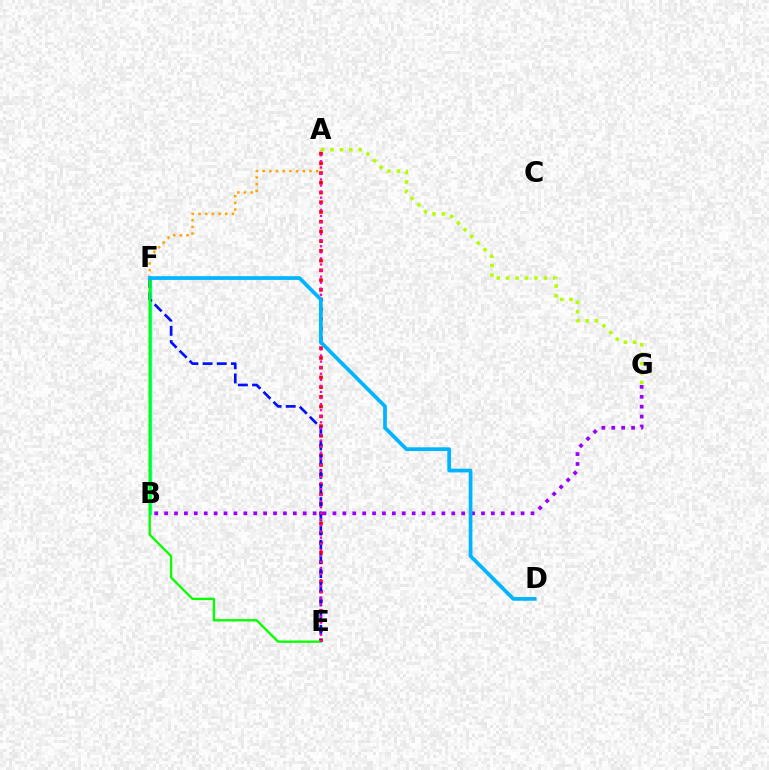{('A', 'F'): [{'color': '#ffa500', 'line_style': 'dotted', 'thickness': 1.81}], ('B', 'F'): [{'color': '#00ff9d', 'line_style': 'solid', 'thickness': 2.39}], ('A', 'E'): [{'color': '#ff0000', 'line_style': 'dotted', 'thickness': 2.64}, {'color': '#ff00bd', 'line_style': 'dotted', 'thickness': 1.65}], ('A', 'G'): [{'color': '#b3ff00', 'line_style': 'dotted', 'thickness': 2.56}], ('B', 'G'): [{'color': '#9b00ff', 'line_style': 'dotted', 'thickness': 2.69}], ('E', 'F'): [{'color': '#0010ff', 'line_style': 'dashed', 'thickness': 1.93}, {'color': '#08ff00', 'line_style': 'solid', 'thickness': 1.68}], ('D', 'F'): [{'color': '#00b5ff', 'line_style': 'solid', 'thickness': 2.68}]}